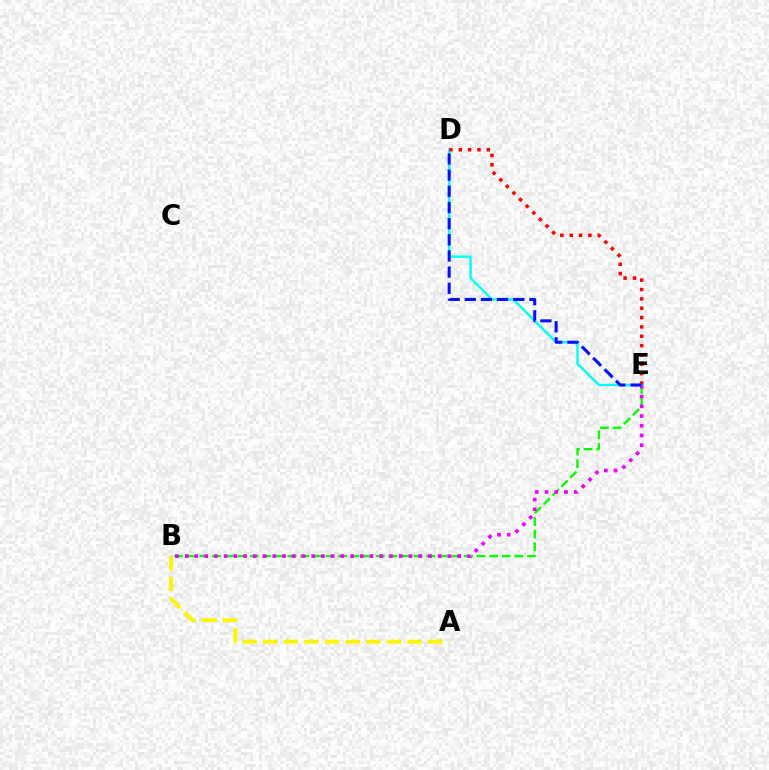{('B', 'E'): [{'color': '#08ff00', 'line_style': 'dashed', 'thickness': 1.71}, {'color': '#ee00ff', 'line_style': 'dotted', 'thickness': 2.64}], ('D', 'E'): [{'color': '#00fff6', 'line_style': 'solid', 'thickness': 1.73}, {'color': '#ff0000', 'line_style': 'dotted', 'thickness': 2.54}, {'color': '#0010ff', 'line_style': 'dashed', 'thickness': 2.2}], ('A', 'B'): [{'color': '#fcf500', 'line_style': 'dashed', 'thickness': 2.8}]}